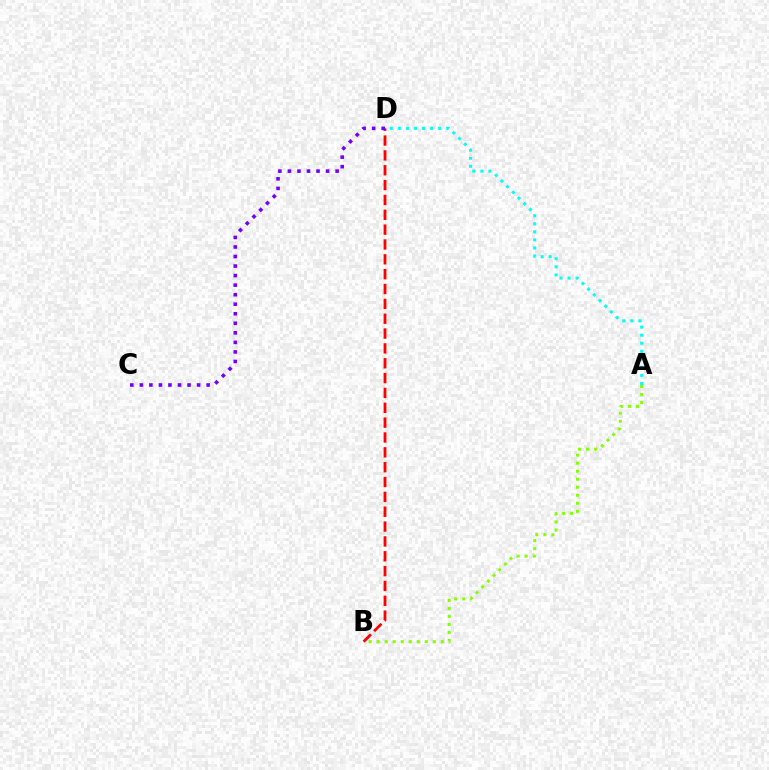{('A', 'D'): [{'color': '#00fff6', 'line_style': 'dotted', 'thickness': 2.19}], ('A', 'B'): [{'color': '#84ff00', 'line_style': 'dotted', 'thickness': 2.18}], ('B', 'D'): [{'color': '#ff0000', 'line_style': 'dashed', 'thickness': 2.02}], ('C', 'D'): [{'color': '#7200ff', 'line_style': 'dotted', 'thickness': 2.59}]}